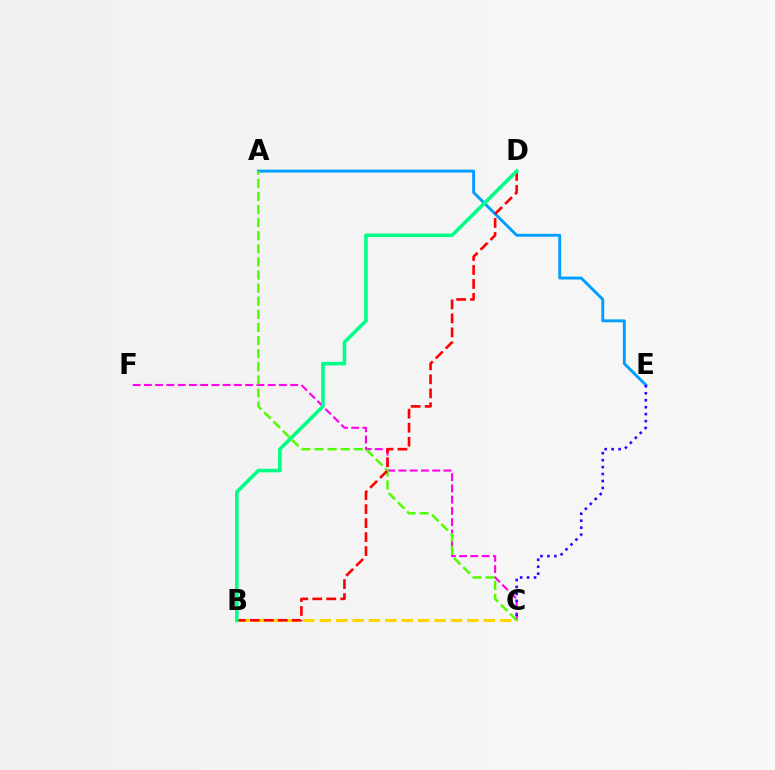{('B', 'C'): [{'color': '#ffd500', 'line_style': 'dashed', 'thickness': 2.23}], ('C', 'F'): [{'color': '#ff00ed', 'line_style': 'dashed', 'thickness': 1.53}], ('A', 'E'): [{'color': '#009eff', 'line_style': 'solid', 'thickness': 2.09}], ('A', 'C'): [{'color': '#4fff00', 'line_style': 'dashed', 'thickness': 1.78}], ('B', 'D'): [{'color': '#ff0000', 'line_style': 'dashed', 'thickness': 1.9}, {'color': '#00ff86', 'line_style': 'solid', 'thickness': 2.57}], ('C', 'E'): [{'color': '#3700ff', 'line_style': 'dotted', 'thickness': 1.89}]}